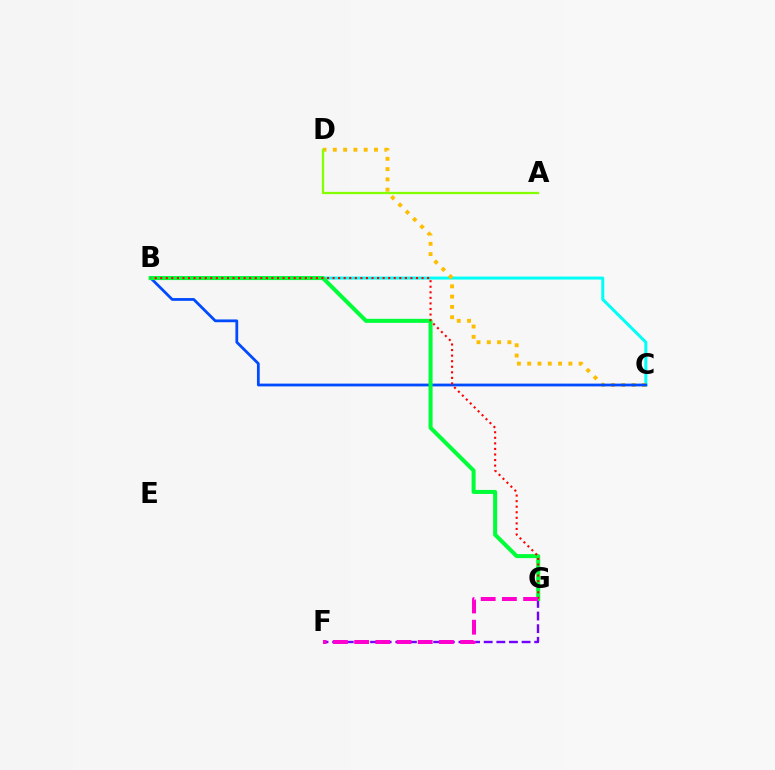{('B', 'C'): [{'color': '#00fff6', 'line_style': 'solid', 'thickness': 2.15}, {'color': '#004bff', 'line_style': 'solid', 'thickness': 2.0}], ('F', 'G'): [{'color': '#7200ff', 'line_style': 'dashed', 'thickness': 1.72}, {'color': '#ff00cf', 'line_style': 'dashed', 'thickness': 2.88}], ('C', 'D'): [{'color': '#ffbd00', 'line_style': 'dotted', 'thickness': 2.8}], ('B', 'G'): [{'color': '#00ff39', 'line_style': 'solid', 'thickness': 2.9}, {'color': '#ff0000', 'line_style': 'dotted', 'thickness': 1.51}], ('A', 'D'): [{'color': '#84ff00', 'line_style': 'solid', 'thickness': 1.64}]}